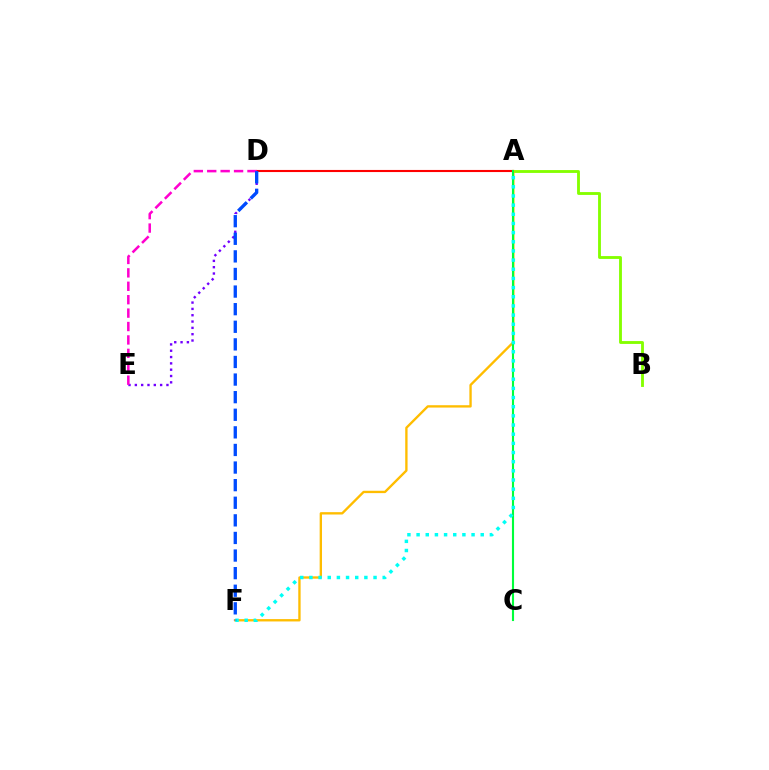{('A', 'B'): [{'color': '#84ff00', 'line_style': 'solid', 'thickness': 2.06}], ('A', 'D'): [{'color': '#ff0000', 'line_style': 'solid', 'thickness': 1.52}], ('A', 'F'): [{'color': '#ffbd00', 'line_style': 'solid', 'thickness': 1.69}, {'color': '#00fff6', 'line_style': 'dotted', 'thickness': 2.49}], ('D', 'E'): [{'color': '#7200ff', 'line_style': 'dotted', 'thickness': 1.72}, {'color': '#ff00cf', 'line_style': 'dashed', 'thickness': 1.82}], ('A', 'C'): [{'color': '#00ff39', 'line_style': 'solid', 'thickness': 1.53}], ('D', 'F'): [{'color': '#004bff', 'line_style': 'dashed', 'thickness': 2.39}]}